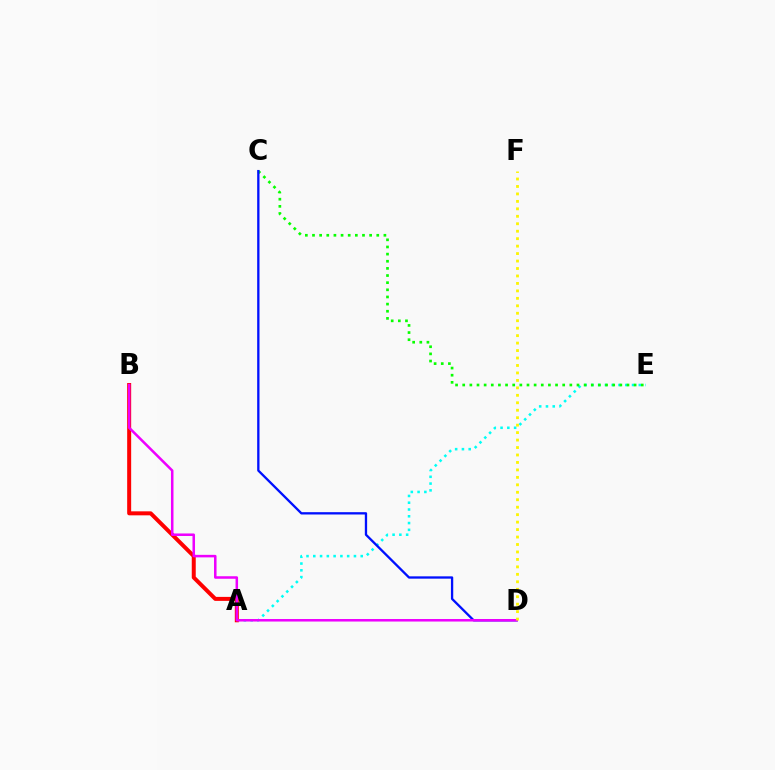{('A', 'E'): [{'color': '#00fff6', 'line_style': 'dotted', 'thickness': 1.84}], ('A', 'B'): [{'color': '#ff0000', 'line_style': 'solid', 'thickness': 2.87}], ('C', 'E'): [{'color': '#08ff00', 'line_style': 'dotted', 'thickness': 1.94}], ('C', 'D'): [{'color': '#0010ff', 'line_style': 'solid', 'thickness': 1.66}], ('B', 'D'): [{'color': '#ee00ff', 'line_style': 'solid', 'thickness': 1.81}], ('D', 'F'): [{'color': '#fcf500', 'line_style': 'dotted', 'thickness': 2.03}]}